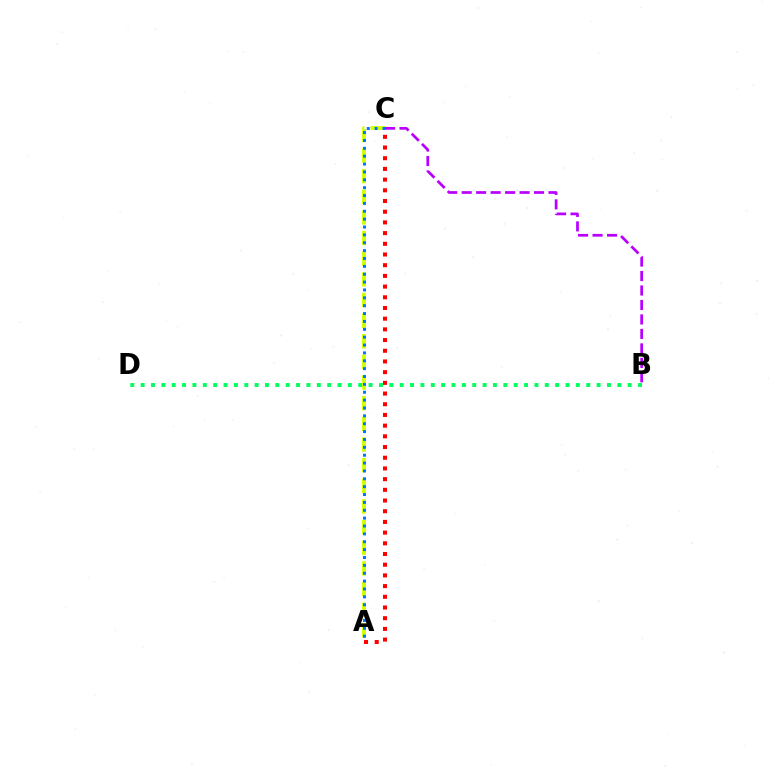{('A', 'C'): [{'color': '#ff0000', 'line_style': 'dotted', 'thickness': 2.91}, {'color': '#d1ff00', 'line_style': 'dashed', 'thickness': 2.8}, {'color': '#0074ff', 'line_style': 'dotted', 'thickness': 2.14}], ('B', 'D'): [{'color': '#00ff5c', 'line_style': 'dotted', 'thickness': 2.82}], ('B', 'C'): [{'color': '#b900ff', 'line_style': 'dashed', 'thickness': 1.97}]}